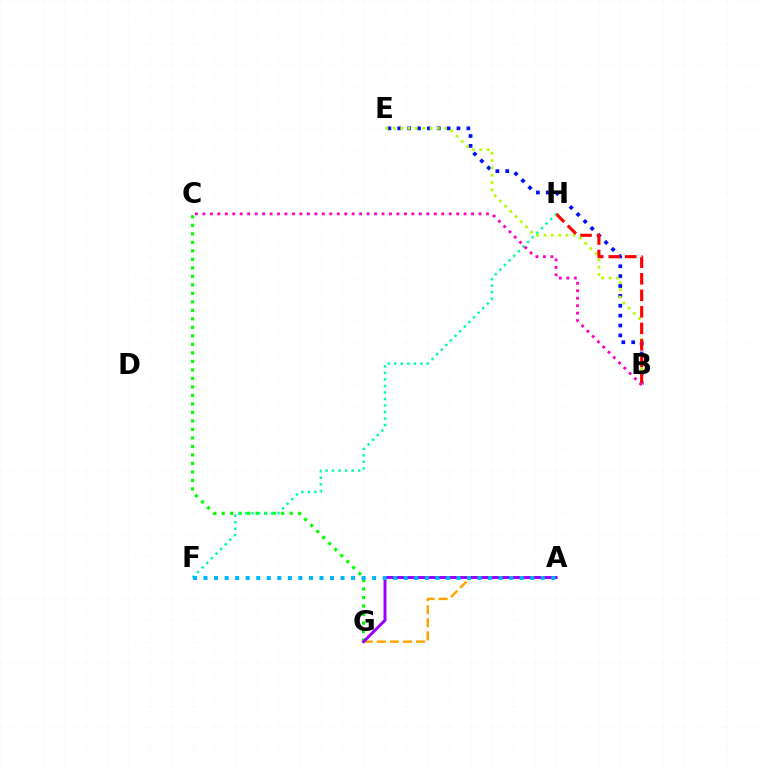{('C', 'G'): [{'color': '#08ff00', 'line_style': 'dotted', 'thickness': 2.31}], ('A', 'G'): [{'color': '#ffa500', 'line_style': 'dashed', 'thickness': 1.78}, {'color': '#9b00ff', 'line_style': 'solid', 'thickness': 2.14}], ('B', 'E'): [{'color': '#0010ff', 'line_style': 'dotted', 'thickness': 2.68}, {'color': '#b3ff00', 'line_style': 'dotted', 'thickness': 1.99}], ('B', 'H'): [{'color': '#ff0000', 'line_style': 'dashed', 'thickness': 2.24}], ('F', 'H'): [{'color': '#00ff9d', 'line_style': 'dotted', 'thickness': 1.77}], ('B', 'C'): [{'color': '#ff00bd', 'line_style': 'dotted', 'thickness': 2.03}], ('A', 'F'): [{'color': '#00b5ff', 'line_style': 'dotted', 'thickness': 2.86}]}